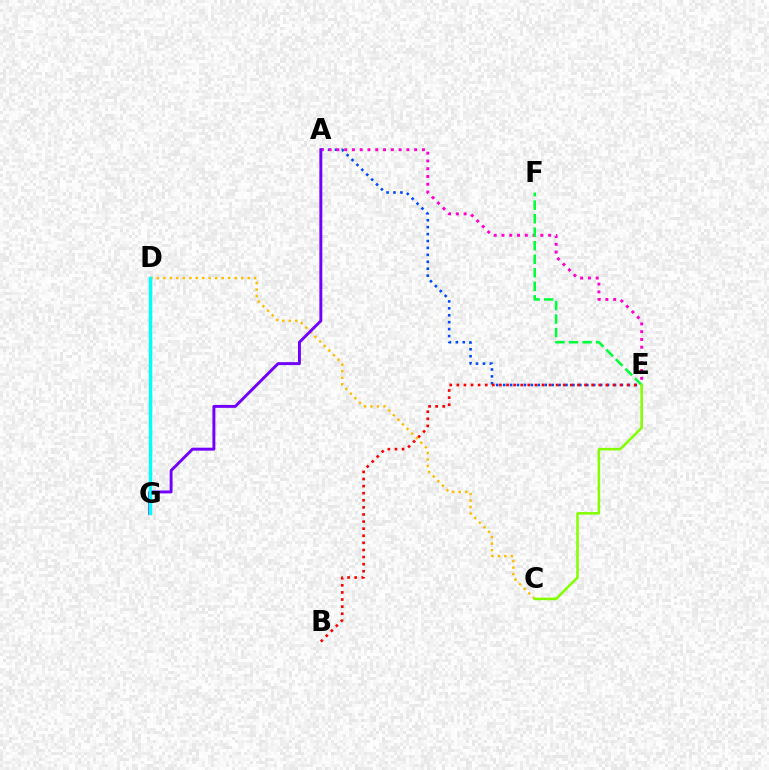{('C', 'D'): [{'color': '#ffbd00', 'line_style': 'dotted', 'thickness': 1.76}], ('A', 'E'): [{'color': '#004bff', 'line_style': 'dotted', 'thickness': 1.88}, {'color': '#ff00cf', 'line_style': 'dotted', 'thickness': 2.11}], ('B', 'E'): [{'color': '#ff0000', 'line_style': 'dotted', 'thickness': 1.93}], ('A', 'G'): [{'color': '#7200ff', 'line_style': 'solid', 'thickness': 2.11}], ('D', 'G'): [{'color': '#00fff6', 'line_style': 'solid', 'thickness': 2.49}], ('E', 'F'): [{'color': '#00ff39', 'line_style': 'dashed', 'thickness': 1.84}], ('C', 'E'): [{'color': '#84ff00', 'line_style': 'solid', 'thickness': 1.83}]}